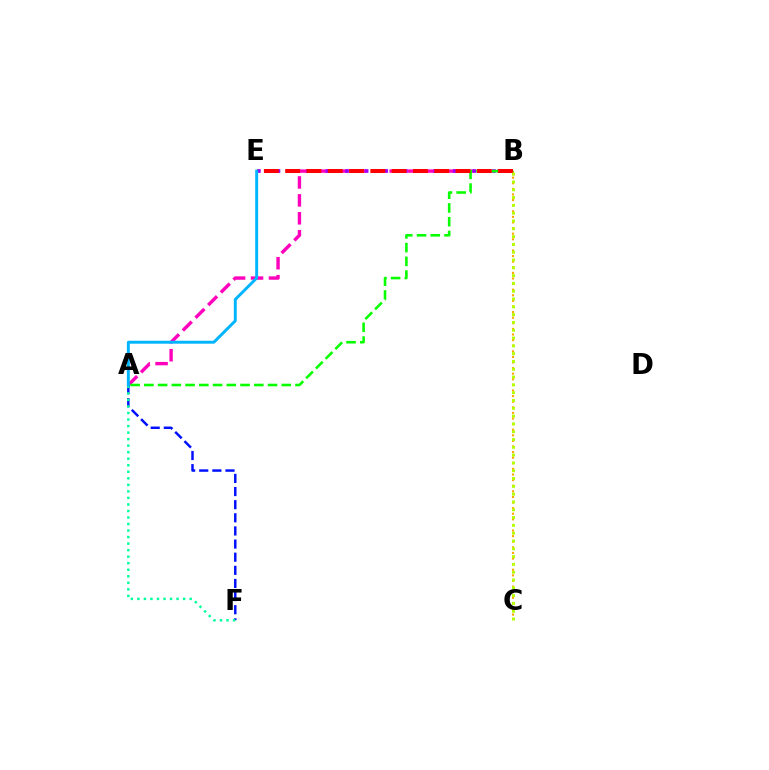{('A', 'B'): [{'color': '#ff00bd', 'line_style': 'dashed', 'thickness': 2.44}, {'color': '#08ff00', 'line_style': 'dashed', 'thickness': 1.87}], ('B', 'E'): [{'color': '#9b00ff', 'line_style': 'dotted', 'thickness': 2.66}, {'color': '#ff0000', 'line_style': 'dashed', 'thickness': 2.89}], ('A', 'F'): [{'color': '#0010ff', 'line_style': 'dashed', 'thickness': 1.78}, {'color': '#00ff9d', 'line_style': 'dotted', 'thickness': 1.77}], ('B', 'C'): [{'color': '#ffa500', 'line_style': 'dotted', 'thickness': 1.52}, {'color': '#b3ff00', 'line_style': 'dotted', 'thickness': 2.12}], ('A', 'E'): [{'color': '#00b5ff', 'line_style': 'solid', 'thickness': 2.12}]}